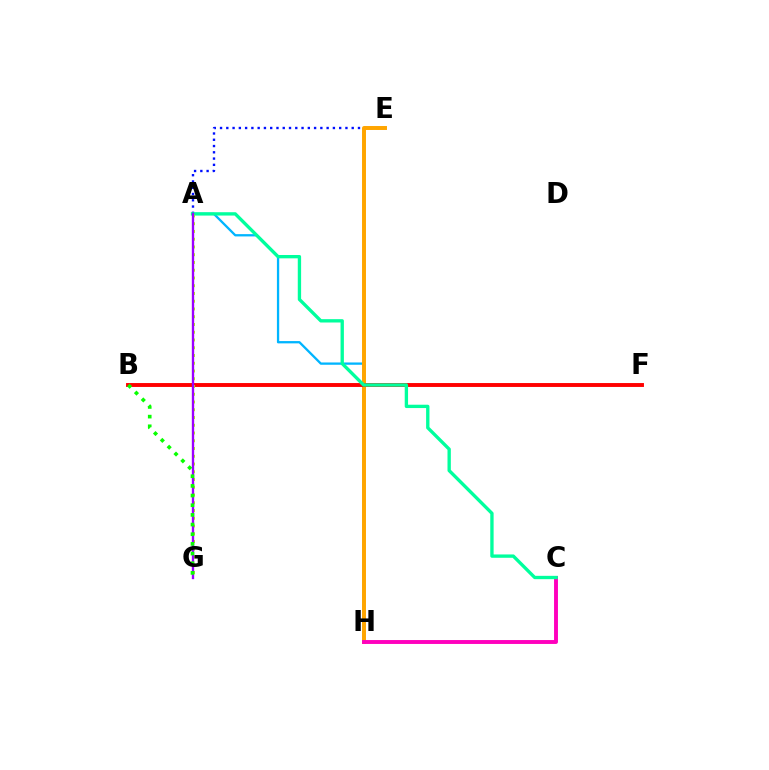{('A', 'H'): [{'color': '#00b5ff', 'line_style': 'solid', 'thickness': 1.65}], ('A', 'E'): [{'color': '#0010ff', 'line_style': 'dotted', 'thickness': 1.7}], ('E', 'H'): [{'color': '#ffa500', 'line_style': 'solid', 'thickness': 2.85}], ('B', 'F'): [{'color': '#ff0000', 'line_style': 'solid', 'thickness': 2.81}], ('C', 'H'): [{'color': '#ff00bd', 'line_style': 'solid', 'thickness': 2.81}], ('A', 'C'): [{'color': '#00ff9d', 'line_style': 'solid', 'thickness': 2.4}], ('A', 'G'): [{'color': '#b3ff00', 'line_style': 'dotted', 'thickness': 2.11}, {'color': '#9b00ff', 'line_style': 'solid', 'thickness': 1.69}], ('B', 'G'): [{'color': '#08ff00', 'line_style': 'dotted', 'thickness': 2.63}]}